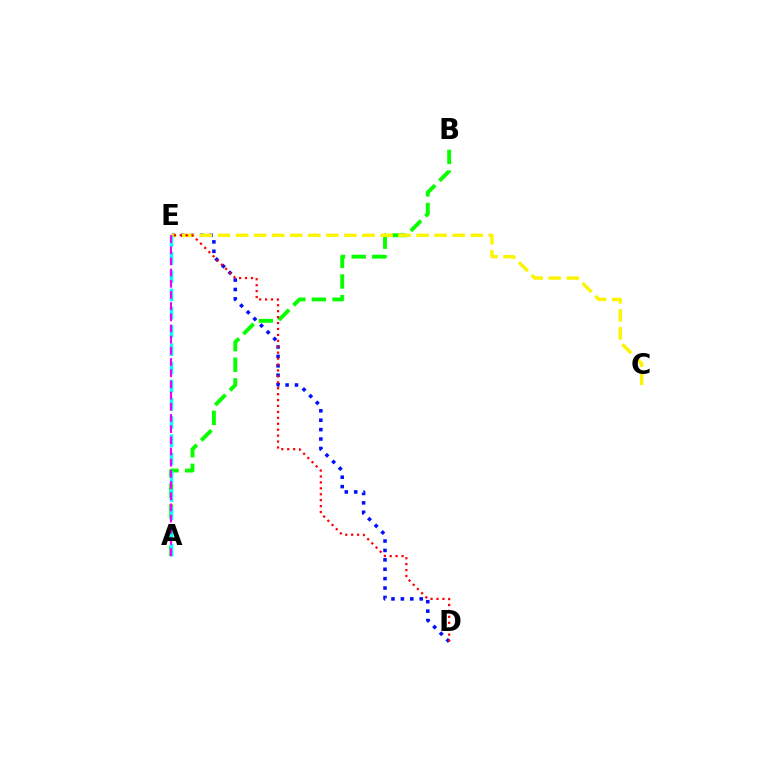{('D', 'E'): [{'color': '#0010ff', 'line_style': 'dotted', 'thickness': 2.56}, {'color': '#ff0000', 'line_style': 'dotted', 'thickness': 1.61}], ('A', 'B'): [{'color': '#08ff00', 'line_style': 'dashed', 'thickness': 2.8}], ('C', 'E'): [{'color': '#fcf500', 'line_style': 'dashed', 'thickness': 2.45}], ('A', 'E'): [{'color': '#00fff6', 'line_style': 'dashed', 'thickness': 2.48}, {'color': '#ee00ff', 'line_style': 'dashed', 'thickness': 1.52}]}